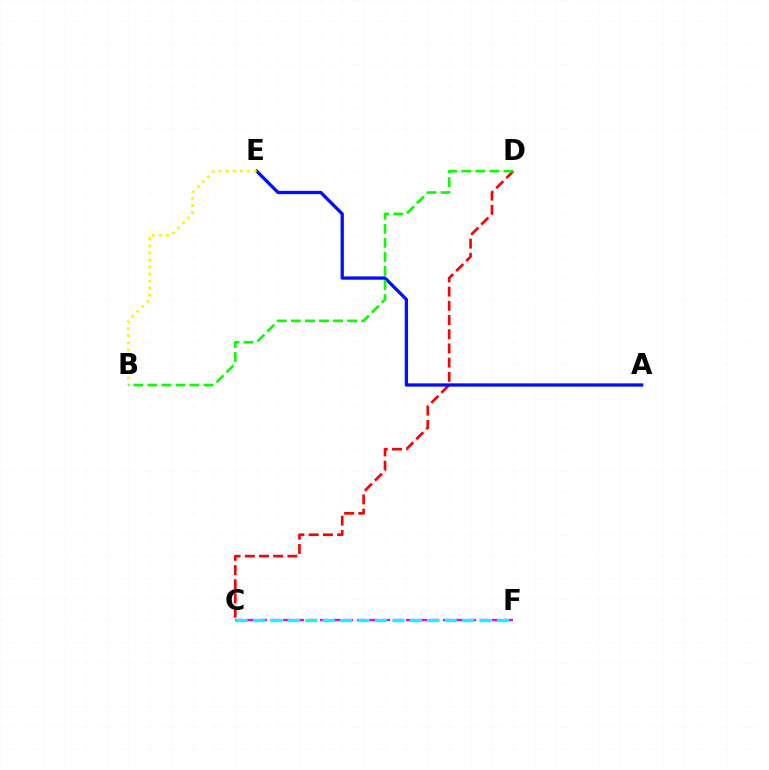{('C', 'D'): [{'color': '#ff0000', 'line_style': 'dashed', 'thickness': 1.93}], ('C', 'F'): [{'color': '#ee00ff', 'line_style': 'dashed', 'thickness': 1.67}, {'color': '#00fff6', 'line_style': 'dashed', 'thickness': 2.37}], ('A', 'E'): [{'color': '#0010ff', 'line_style': 'solid', 'thickness': 2.37}], ('B', 'E'): [{'color': '#fcf500', 'line_style': 'dotted', 'thickness': 1.92}], ('B', 'D'): [{'color': '#08ff00', 'line_style': 'dashed', 'thickness': 1.91}]}